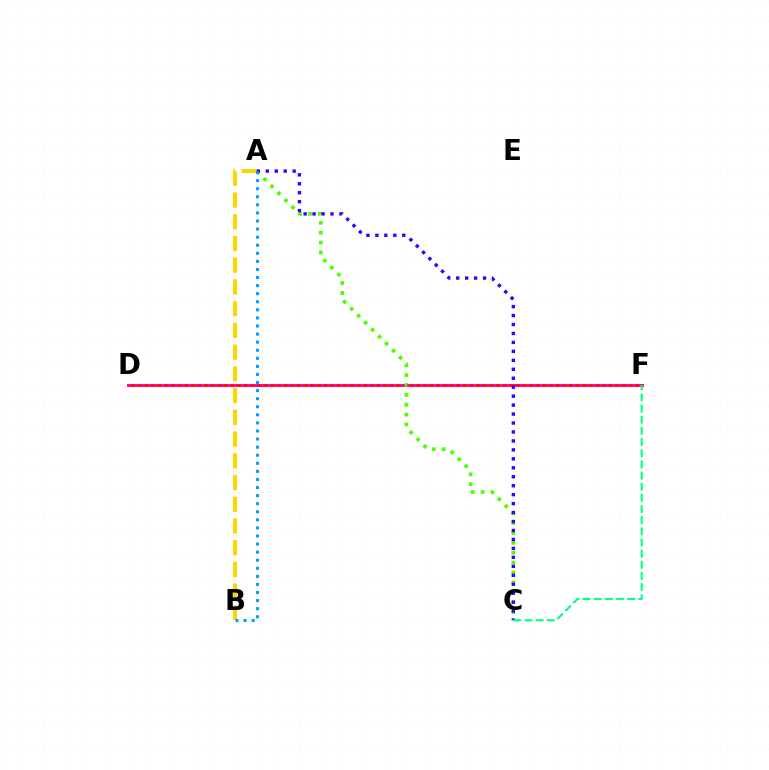{('D', 'F'): [{'color': '#ff0000', 'line_style': 'solid', 'thickness': 2.02}, {'color': '#ff00ed', 'line_style': 'dotted', 'thickness': 1.8}], ('A', 'B'): [{'color': '#ffd500', 'line_style': 'dashed', 'thickness': 2.95}, {'color': '#009eff', 'line_style': 'dotted', 'thickness': 2.19}], ('A', 'C'): [{'color': '#4fff00', 'line_style': 'dotted', 'thickness': 2.68}, {'color': '#3700ff', 'line_style': 'dotted', 'thickness': 2.43}], ('C', 'F'): [{'color': '#00ff86', 'line_style': 'dashed', 'thickness': 1.52}]}